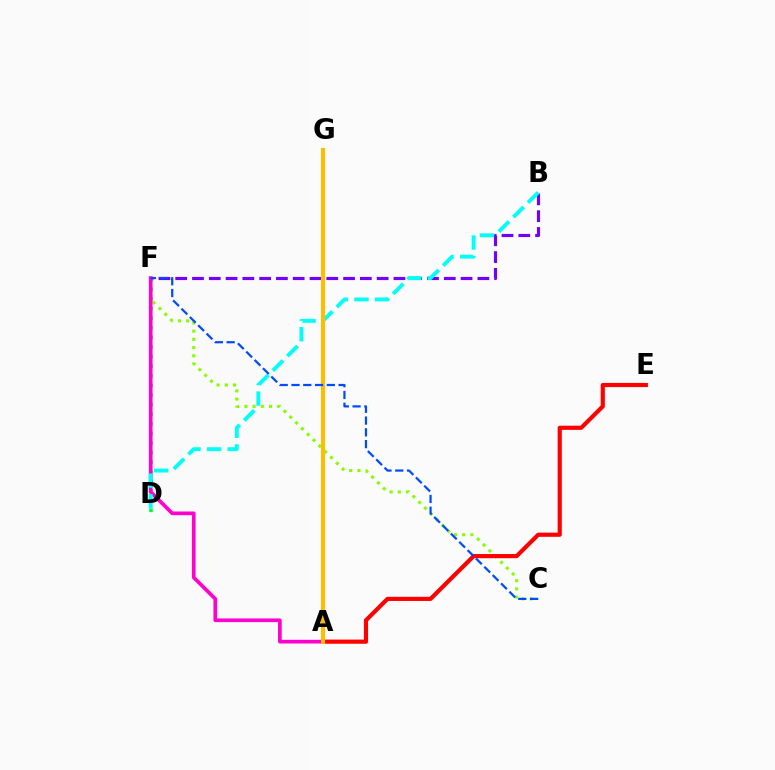{('C', 'F'): [{'color': '#84ff00', 'line_style': 'dotted', 'thickness': 2.23}, {'color': '#004bff', 'line_style': 'dashed', 'thickness': 1.6}], ('B', 'F'): [{'color': '#7200ff', 'line_style': 'dashed', 'thickness': 2.28}], ('A', 'E'): [{'color': '#ff0000', 'line_style': 'solid', 'thickness': 2.99}], ('D', 'F'): [{'color': '#00ff39', 'line_style': 'dotted', 'thickness': 2.61}], ('A', 'F'): [{'color': '#ff00cf', 'line_style': 'solid', 'thickness': 2.65}], ('B', 'D'): [{'color': '#00fff6', 'line_style': 'dashed', 'thickness': 2.79}], ('A', 'G'): [{'color': '#ffbd00', 'line_style': 'solid', 'thickness': 2.98}]}